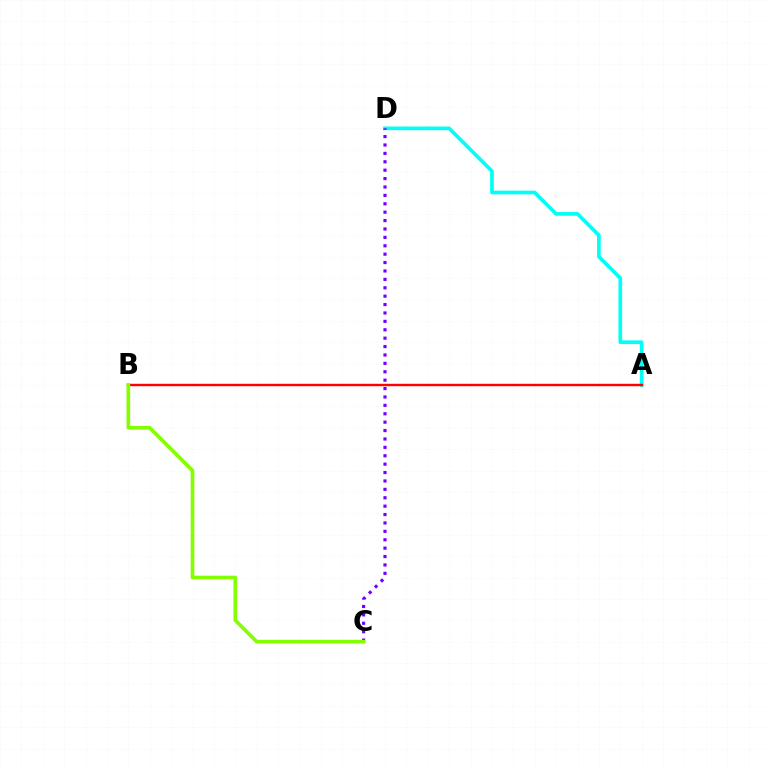{('A', 'D'): [{'color': '#00fff6', 'line_style': 'solid', 'thickness': 2.64}], ('A', 'B'): [{'color': '#ff0000', 'line_style': 'solid', 'thickness': 1.74}], ('C', 'D'): [{'color': '#7200ff', 'line_style': 'dotted', 'thickness': 2.28}], ('B', 'C'): [{'color': '#84ff00', 'line_style': 'solid', 'thickness': 2.63}]}